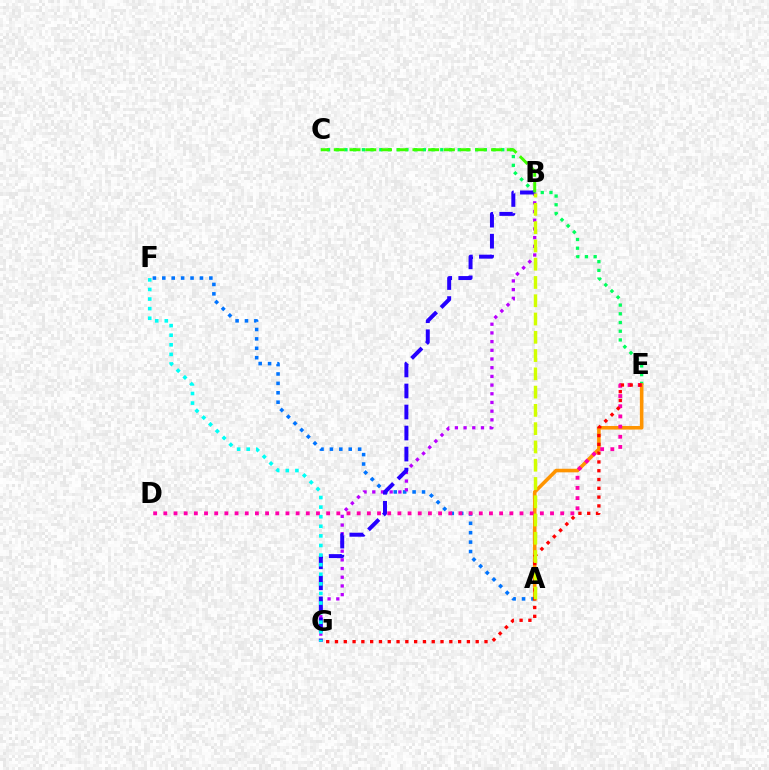{('C', 'E'): [{'color': '#00ff5c', 'line_style': 'dotted', 'thickness': 2.37}], ('A', 'F'): [{'color': '#0074ff', 'line_style': 'dotted', 'thickness': 2.56}], ('B', 'G'): [{'color': '#b900ff', 'line_style': 'dotted', 'thickness': 2.36}, {'color': '#2500ff', 'line_style': 'dashed', 'thickness': 2.86}], ('A', 'E'): [{'color': '#ff9400', 'line_style': 'solid', 'thickness': 2.58}], ('D', 'E'): [{'color': '#ff00ac', 'line_style': 'dotted', 'thickness': 2.76}], ('E', 'G'): [{'color': '#ff0000', 'line_style': 'dotted', 'thickness': 2.39}], ('B', 'C'): [{'color': '#3dff00', 'line_style': 'dashed', 'thickness': 2.14}], ('A', 'B'): [{'color': '#d1ff00', 'line_style': 'dashed', 'thickness': 2.48}], ('F', 'G'): [{'color': '#00fff6', 'line_style': 'dotted', 'thickness': 2.61}]}